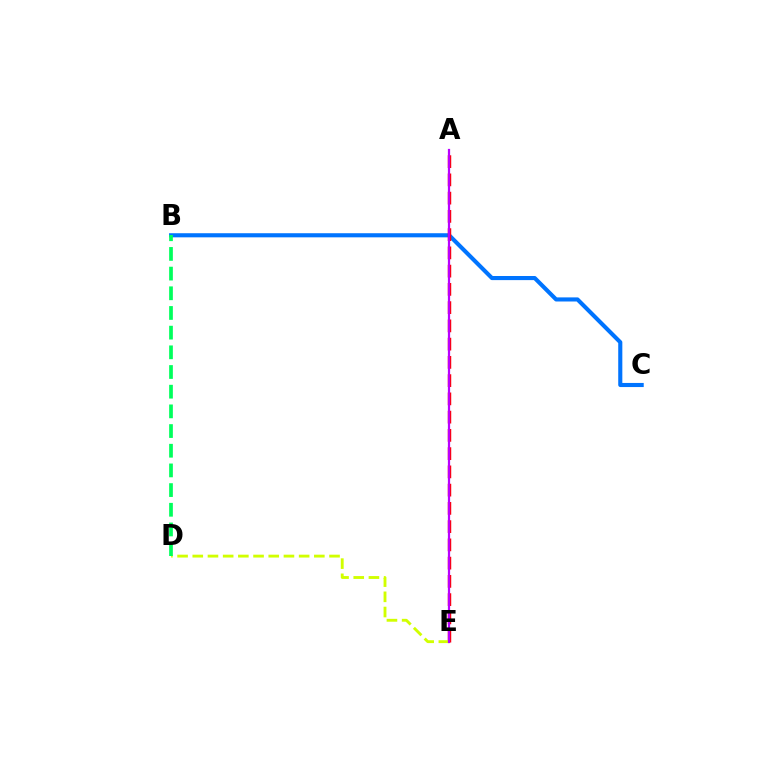{('B', 'C'): [{'color': '#0074ff', 'line_style': 'solid', 'thickness': 2.96}], ('A', 'E'): [{'color': '#ff0000', 'line_style': 'dashed', 'thickness': 2.48}, {'color': '#b900ff', 'line_style': 'solid', 'thickness': 1.61}], ('D', 'E'): [{'color': '#d1ff00', 'line_style': 'dashed', 'thickness': 2.06}], ('B', 'D'): [{'color': '#00ff5c', 'line_style': 'dashed', 'thickness': 2.67}]}